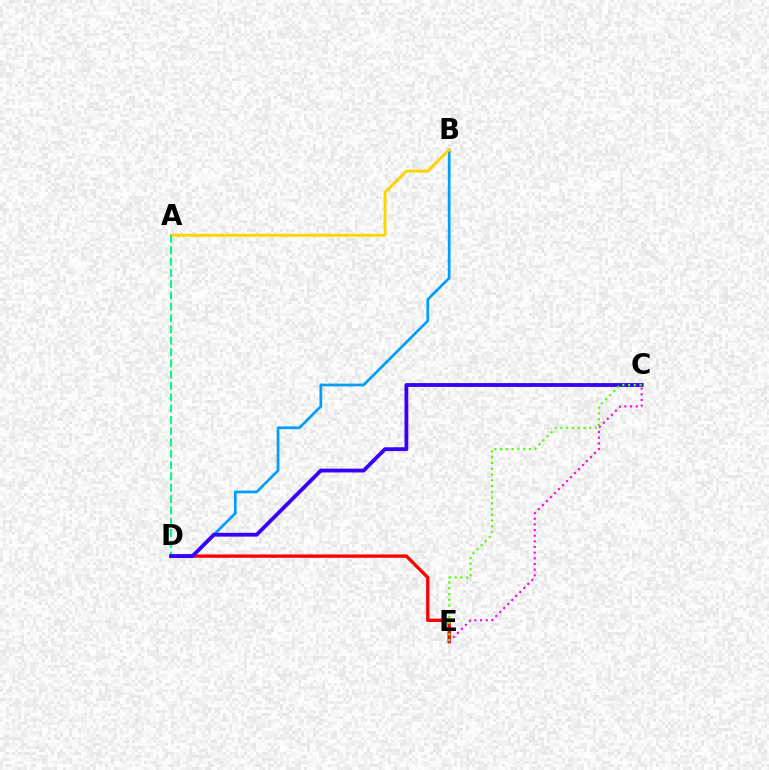{('B', 'D'): [{'color': '#009eff', 'line_style': 'solid', 'thickness': 1.95}], ('D', 'E'): [{'color': '#ff0000', 'line_style': 'solid', 'thickness': 2.4}], ('A', 'B'): [{'color': '#ffd500', 'line_style': 'solid', 'thickness': 2.07}], ('A', 'D'): [{'color': '#00ff86', 'line_style': 'dashed', 'thickness': 1.54}], ('C', 'E'): [{'color': '#ff00ed', 'line_style': 'dotted', 'thickness': 1.54}, {'color': '#4fff00', 'line_style': 'dotted', 'thickness': 1.56}], ('C', 'D'): [{'color': '#3700ff', 'line_style': 'solid', 'thickness': 2.74}]}